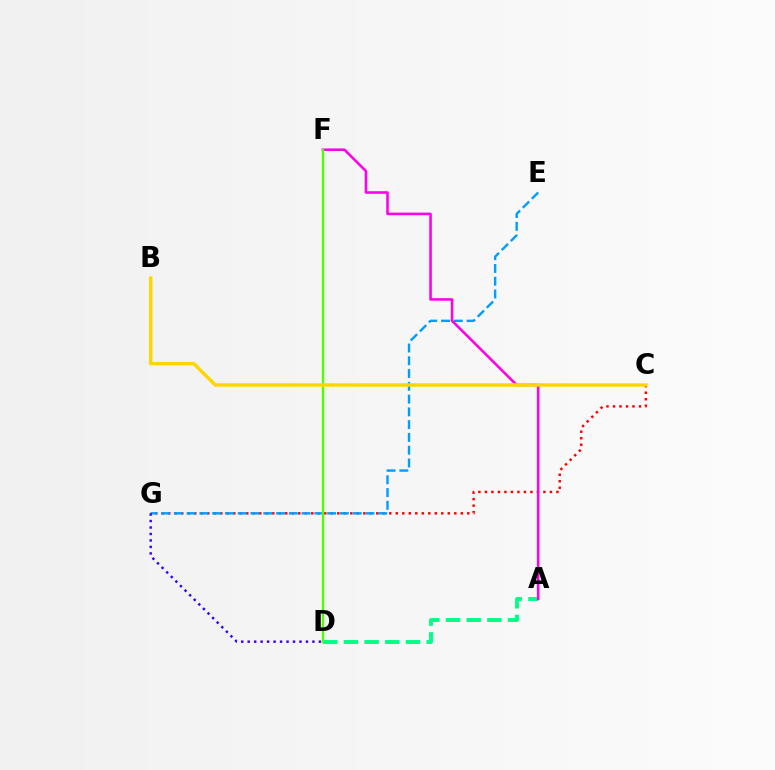{('C', 'G'): [{'color': '#ff0000', 'line_style': 'dotted', 'thickness': 1.77}], ('A', 'D'): [{'color': '#00ff86', 'line_style': 'dashed', 'thickness': 2.81}], ('E', 'G'): [{'color': '#009eff', 'line_style': 'dashed', 'thickness': 1.74}], ('A', 'F'): [{'color': '#ff00ed', 'line_style': 'solid', 'thickness': 1.85}], ('D', 'F'): [{'color': '#4fff00', 'line_style': 'solid', 'thickness': 1.65}], ('D', 'G'): [{'color': '#3700ff', 'line_style': 'dotted', 'thickness': 1.76}], ('B', 'C'): [{'color': '#ffd500', 'line_style': 'solid', 'thickness': 2.47}]}